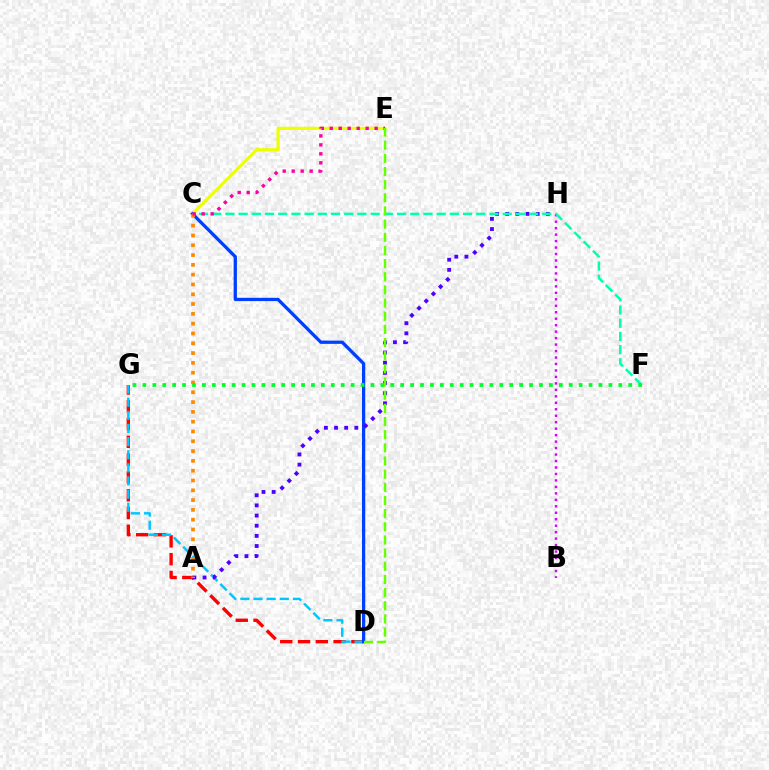{('B', 'H'): [{'color': '#d600ff', 'line_style': 'dotted', 'thickness': 1.76}], ('C', 'E'): [{'color': '#eeff00', 'line_style': 'solid', 'thickness': 2.26}, {'color': '#ff00a0', 'line_style': 'dotted', 'thickness': 2.44}], ('D', 'G'): [{'color': '#ff0000', 'line_style': 'dashed', 'thickness': 2.42}, {'color': '#00c7ff', 'line_style': 'dashed', 'thickness': 1.78}], ('C', 'D'): [{'color': '#003fff', 'line_style': 'solid', 'thickness': 2.36}], ('A', 'H'): [{'color': '#4f00ff', 'line_style': 'dotted', 'thickness': 2.76}], ('C', 'F'): [{'color': '#00ffaf', 'line_style': 'dashed', 'thickness': 1.79}], ('A', 'C'): [{'color': '#ff8800', 'line_style': 'dotted', 'thickness': 2.66}], ('F', 'G'): [{'color': '#00ff27', 'line_style': 'dotted', 'thickness': 2.69}], ('D', 'E'): [{'color': '#66ff00', 'line_style': 'dashed', 'thickness': 1.79}]}